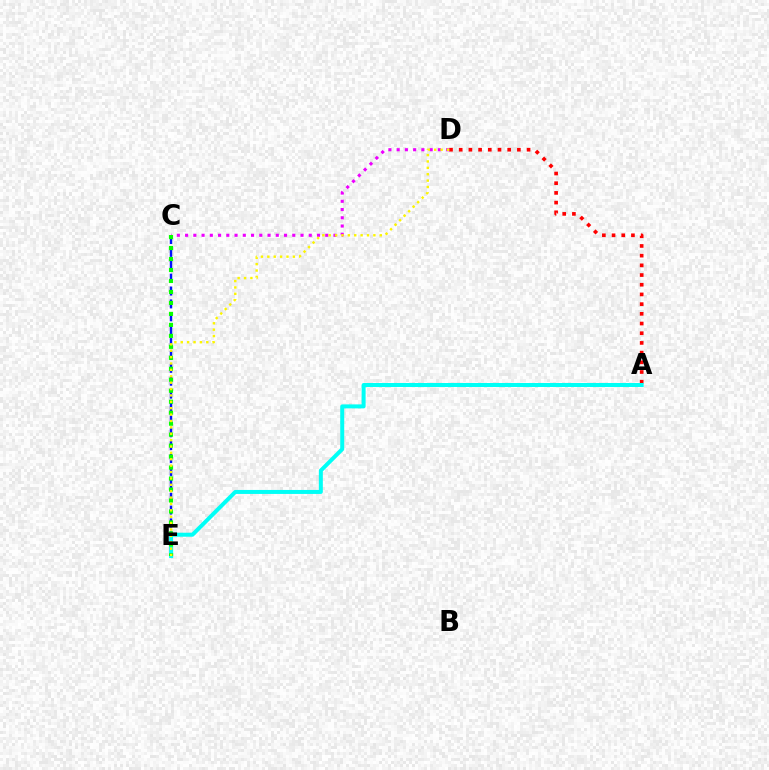{('C', 'E'): [{'color': '#0010ff', 'line_style': 'dashed', 'thickness': 1.75}, {'color': '#08ff00', 'line_style': 'dotted', 'thickness': 2.98}], ('A', 'D'): [{'color': '#ff0000', 'line_style': 'dotted', 'thickness': 2.63}], ('C', 'D'): [{'color': '#ee00ff', 'line_style': 'dotted', 'thickness': 2.24}], ('A', 'E'): [{'color': '#00fff6', 'line_style': 'solid', 'thickness': 2.87}], ('D', 'E'): [{'color': '#fcf500', 'line_style': 'dotted', 'thickness': 1.73}]}